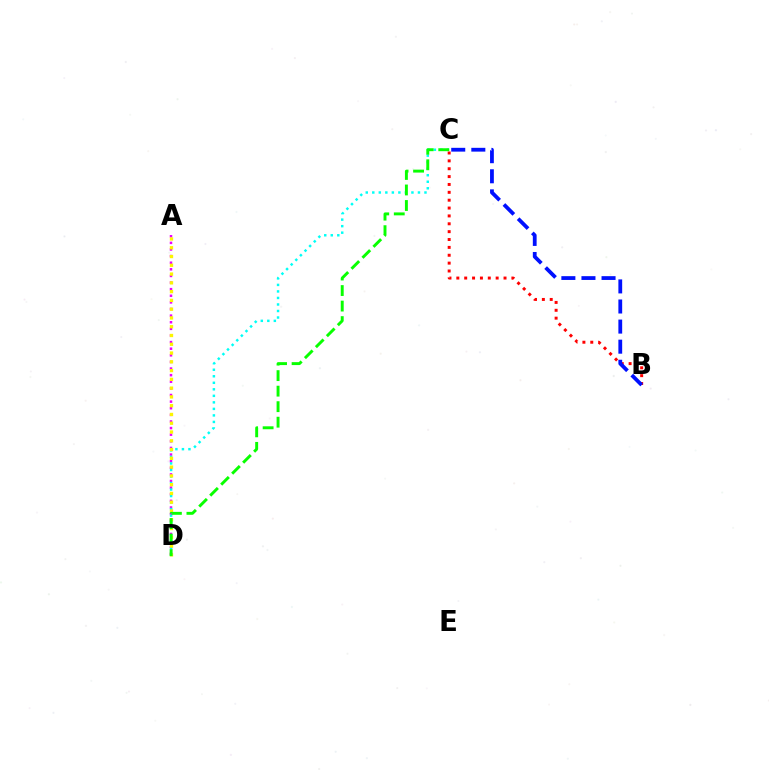{('A', 'D'): [{'color': '#ee00ff', 'line_style': 'dotted', 'thickness': 1.8}, {'color': '#fcf500', 'line_style': 'dotted', 'thickness': 2.38}], ('C', 'D'): [{'color': '#00fff6', 'line_style': 'dotted', 'thickness': 1.77}, {'color': '#08ff00', 'line_style': 'dashed', 'thickness': 2.11}], ('B', 'C'): [{'color': '#ff0000', 'line_style': 'dotted', 'thickness': 2.14}, {'color': '#0010ff', 'line_style': 'dashed', 'thickness': 2.73}]}